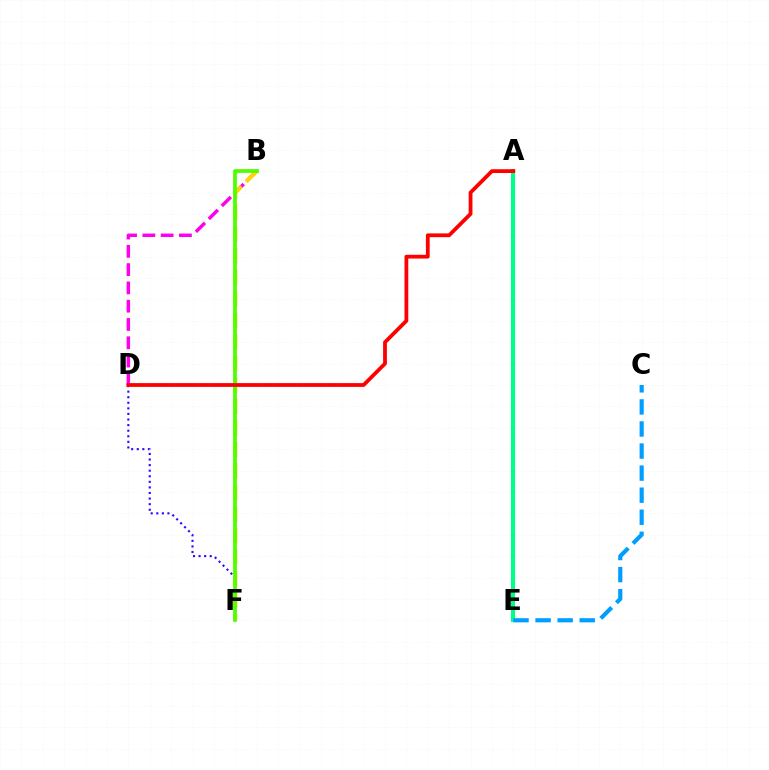{('D', 'F'): [{'color': '#3700ff', 'line_style': 'dotted', 'thickness': 1.52}], ('B', 'D'): [{'color': '#ff00ed', 'line_style': 'dashed', 'thickness': 2.48}], ('A', 'E'): [{'color': '#00ff86', 'line_style': 'solid', 'thickness': 2.95}], ('B', 'F'): [{'color': '#ffd500', 'line_style': 'dashed', 'thickness': 2.92}, {'color': '#4fff00', 'line_style': 'solid', 'thickness': 2.7}], ('C', 'E'): [{'color': '#009eff', 'line_style': 'dashed', 'thickness': 3.0}], ('A', 'D'): [{'color': '#ff0000', 'line_style': 'solid', 'thickness': 2.73}]}